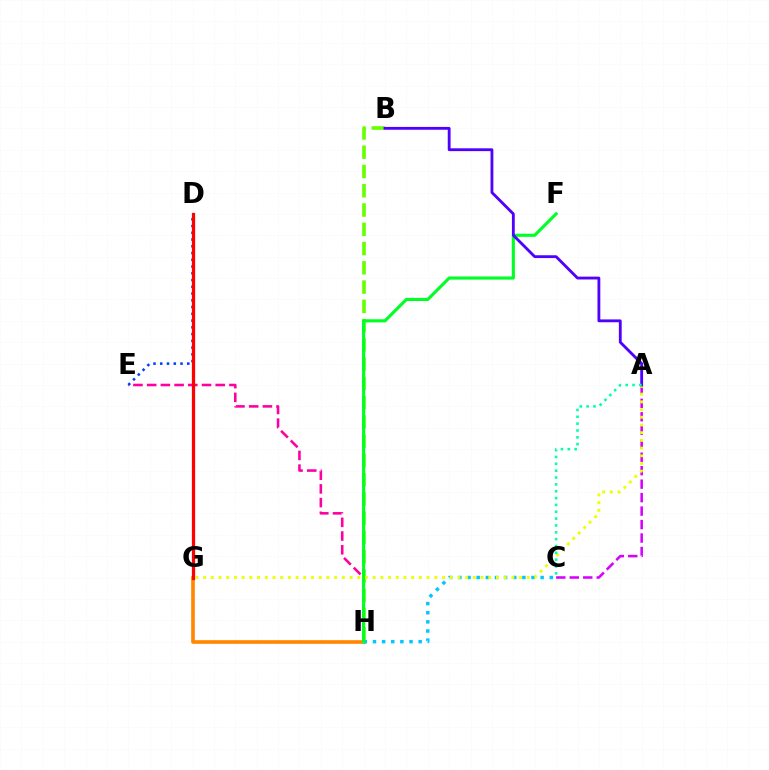{('G', 'H'): [{'color': '#ff8800', 'line_style': 'solid', 'thickness': 2.63}], ('E', 'H'): [{'color': '#ff00a0', 'line_style': 'dashed', 'thickness': 1.86}], ('B', 'H'): [{'color': '#66ff00', 'line_style': 'dashed', 'thickness': 2.62}], ('C', 'H'): [{'color': '#00c7ff', 'line_style': 'dotted', 'thickness': 2.48}], ('F', 'H'): [{'color': '#00ff27', 'line_style': 'solid', 'thickness': 2.25}], ('D', 'E'): [{'color': '#003fff', 'line_style': 'dotted', 'thickness': 1.83}], ('D', 'G'): [{'color': '#ff0000', 'line_style': 'solid', 'thickness': 2.34}], ('A', 'C'): [{'color': '#d600ff', 'line_style': 'dashed', 'thickness': 1.83}, {'color': '#00ffaf', 'line_style': 'dotted', 'thickness': 1.86}], ('A', 'G'): [{'color': '#eeff00', 'line_style': 'dotted', 'thickness': 2.09}], ('A', 'B'): [{'color': '#4f00ff', 'line_style': 'solid', 'thickness': 2.04}]}